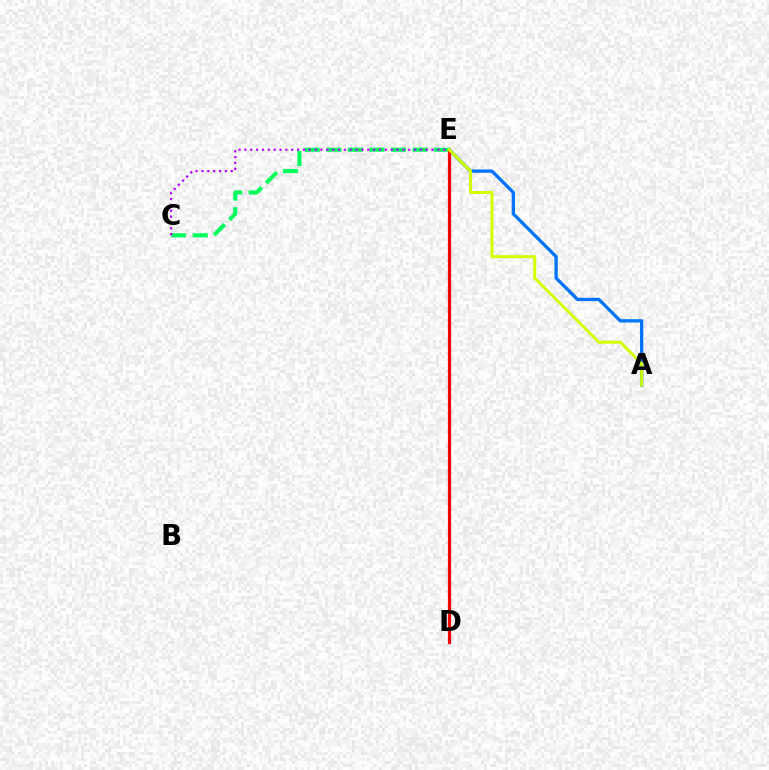{('A', 'E'): [{'color': '#0074ff', 'line_style': 'solid', 'thickness': 2.37}, {'color': '#d1ff00', 'line_style': 'solid', 'thickness': 2.17}], ('C', 'E'): [{'color': '#00ff5c', 'line_style': 'dashed', 'thickness': 2.93}, {'color': '#b900ff', 'line_style': 'dotted', 'thickness': 1.59}], ('D', 'E'): [{'color': '#ff0000', 'line_style': 'solid', 'thickness': 2.32}]}